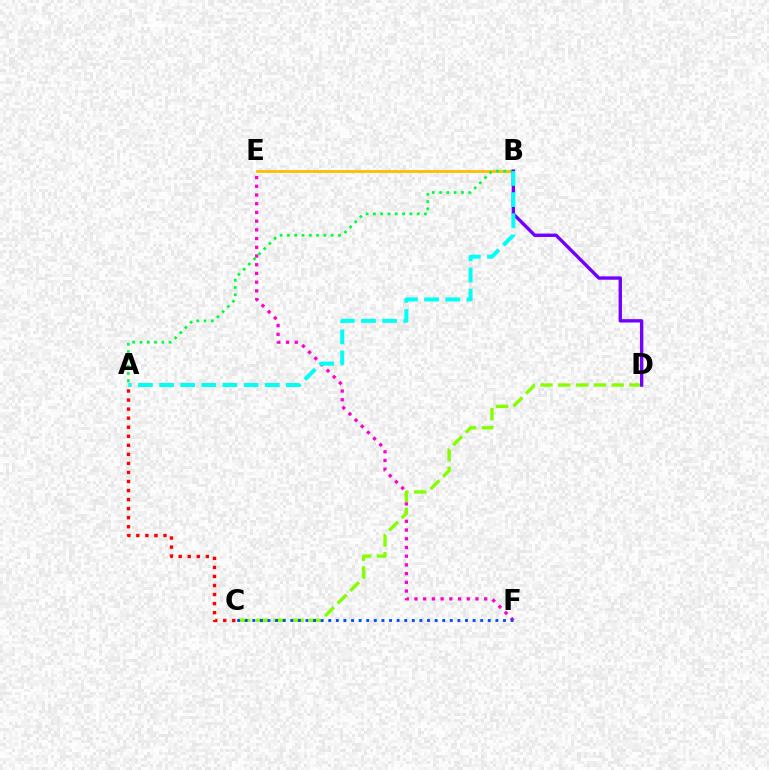{('B', 'E'): [{'color': '#ffbd00', 'line_style': 'solid', 'thickness': 2.01}], ('A', 'C'): [{'color': '#ff0000', 'line_style': 'dotted', 'thickness': 2.46}], ('E', 'F'): [{'color': '#ff00cf', 'line_style': 'dotted', 'thickness': 2.37}], ('A', 'B'): [{'color': '#00ff39', 'line_style': 'dotted', 'thickness': 1.98}, {'color': '#00fff6', 'line_style': 'dashed', 'thickness': 2.87}], ('C', 'D'): [{'color': '#84ff00', 'line_style': 'dashed', 'thickness': 2.42}], ('B', 'D'): [{'color': '#7200ff', 'line_style': 'solid', 'thickness': 2.43}], ('C', 'F'): [{'color': '#004bff', 'line_style': 'dotted', 'thickness': 2.06}]}